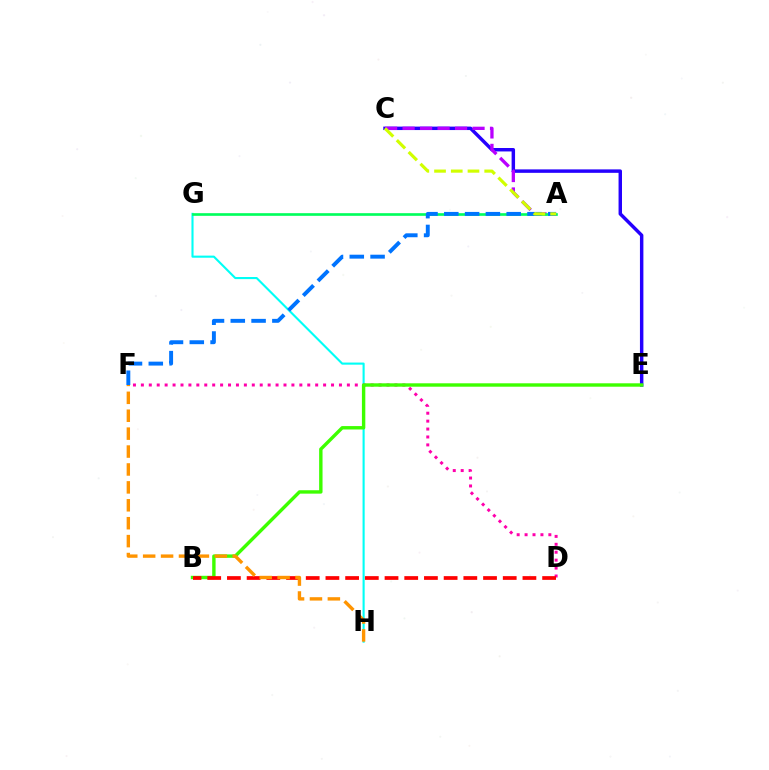{('C', 'E'): [{'color': '#2500ff', 'line_style': 'solid', 'thickness': 2.48}], ('A', 'C'): [{'color': '#b900ff', 'line_style': 'dashed', 'thickness': 2.38}, {'color': '#d1ff00', 'line_style': 'dashed', 'thickness': 2.27}], ('G', 'H'): [{'color': '#00fff6', 'line_style': 'solid', 'thickness': 1.52}], ('D', 'F'): [{'color': '#ff00ac', 'line_style': 'dotted', 'thickness': 2.15}], ('A', 'G'): [{'color': '#00ff5c', 'line_style': 'solid', 'thickness': 1.91}], ('B', 'E'): [{'color': '#3dff00', 'line_style': 'solid', 'thickness': 2.45}], ('A', 'F'): [{'color': '#0074ff', 'line_style': 'dashed', 'thickness': 2.83}], ('B', 'D'): [{'color': '#ff0000', 'line_style': 'dashed', 'thickness': 2.68}], ('F', 'H'): [{'color': '#ff9400', 'line_style': 'dashed', 'thickness': 2.43}]}